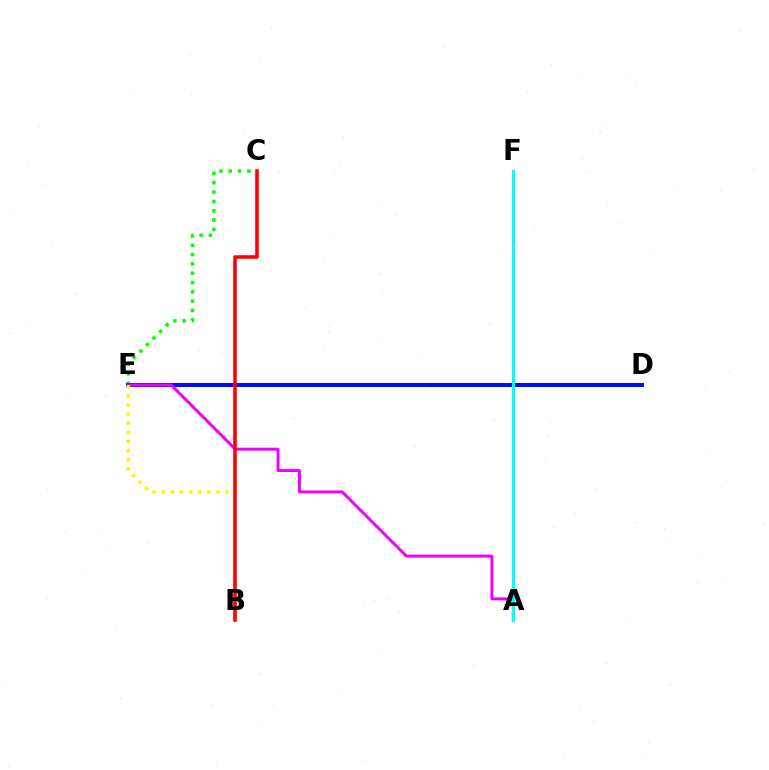{('C', 'E'): [{'color': '#08ff00', 'line_style': 'dotted', 'thickness': 2.53}], ('D', 'E'): [{'color': '#0010ff', 'line_style': 'solid', 'thickness': 2.88}], ('A', 'E'): [{'color': '#ee00ff', 'line_style': 'solid', 'thickness': 2.13}], ('B', 'E'): [{'color': '#fcf500', 'line_style': 'dotted', 'thickness': 2.48}], ('B', 'C'): [{'color': '#ff0000', 'line_style': 'solid', 'thickness': 2.57}], ('A', 'F'): [{'color': '#00fff6', 'line_style': 'solid', 'thickness': 2.3}]}